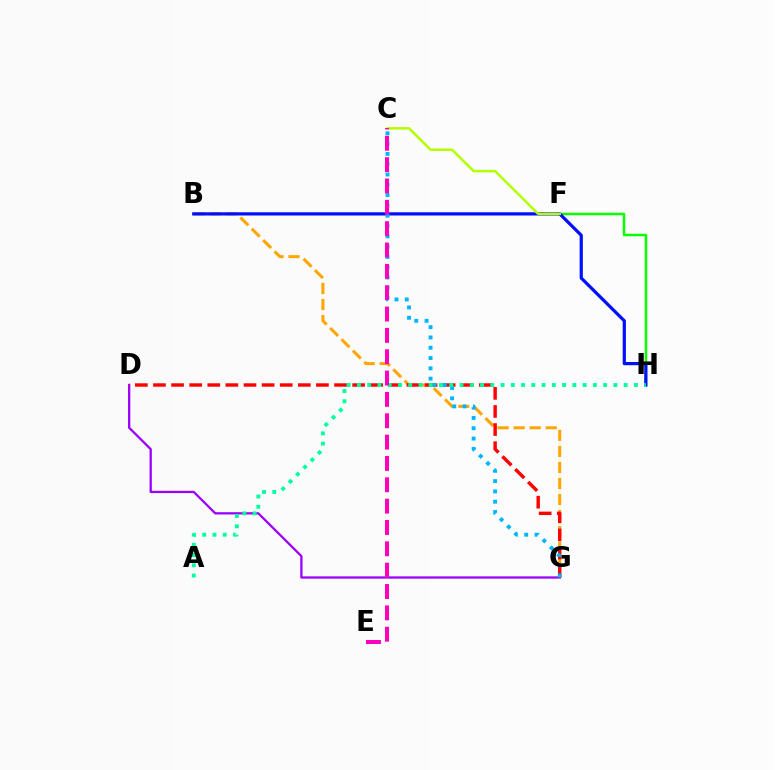{('F', 'H'): [{'color': '#08ff00', 'line_style': 'solid', 'thickness': 1.79}], ('B', 'G'): [{'color': '#ffa500', 'line_style': 'dashed', 'thickness': 2.18}], ('D', 'G'): [{'color': '#9b00ff', 'line_style': 'solid', 'thickness': 1.64}, {'color': '#ff0000', 'line_style': 'dashed', 'thickness': 2.46}], ('B', 'H'): [{'color': '#0010ff', 'line_style': 'solid', 'thickness': 2.32}], ('C', 'G'): [{'color': '#00b5ff', 'line_style': 'dotted', 'thickness': 2.8}], ('A', 'H'): [{'color': '#00ff9d', 'line_style': 'dotted', 'thickness': 2.79}], ('C', 'F'): [{'color': '#b3ff00', 'line_style': 'solid', 'thickness': 1.8}], ('C', 'E'): [{'color': '#ff00bd', 'line_style': 'dashed', 'thickness': 2.9}]}